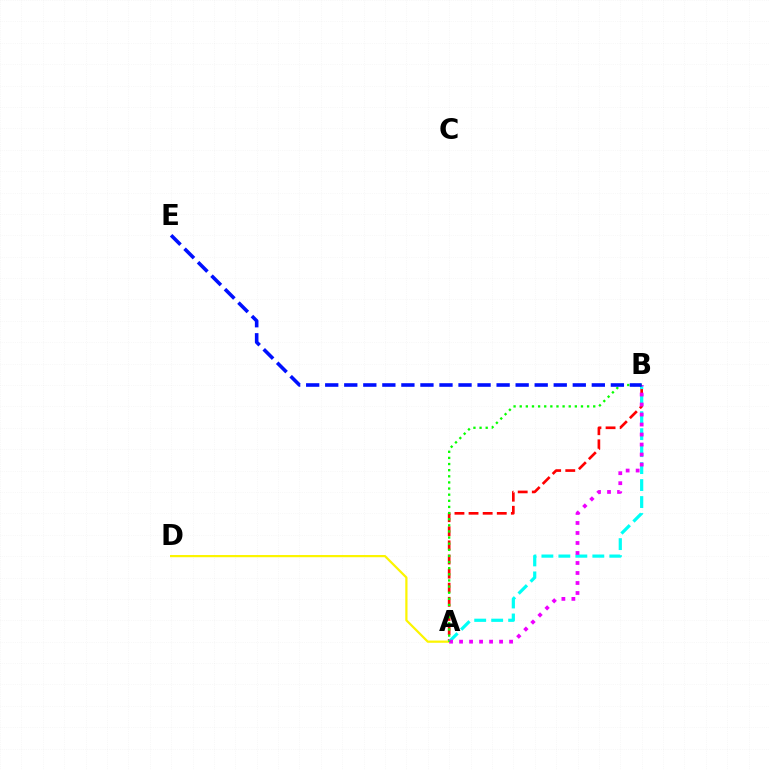{('A', 'B'): [{'color': '#ff0000', 'line_style': 'dashed', 'thickness': 1.92}, {'color': '#00fff6', 'line_style': 'dashed', 'thickness': 2.31}, {'color': '#ee00ff', 'line_style': 'dotted', 'thickness': 2.72}, {'color': '#08ff00', 'line_style': 'dotted', 'thickness': 1.66}], ('A', 'D'): [{'color': '#fcf500', 'line_style': 'solid', 'thickness': 1.6}], ('B', 'E'): [{'color': '#0010ff', 'line_style': 'dashed', 'thickness': 2.59}]}